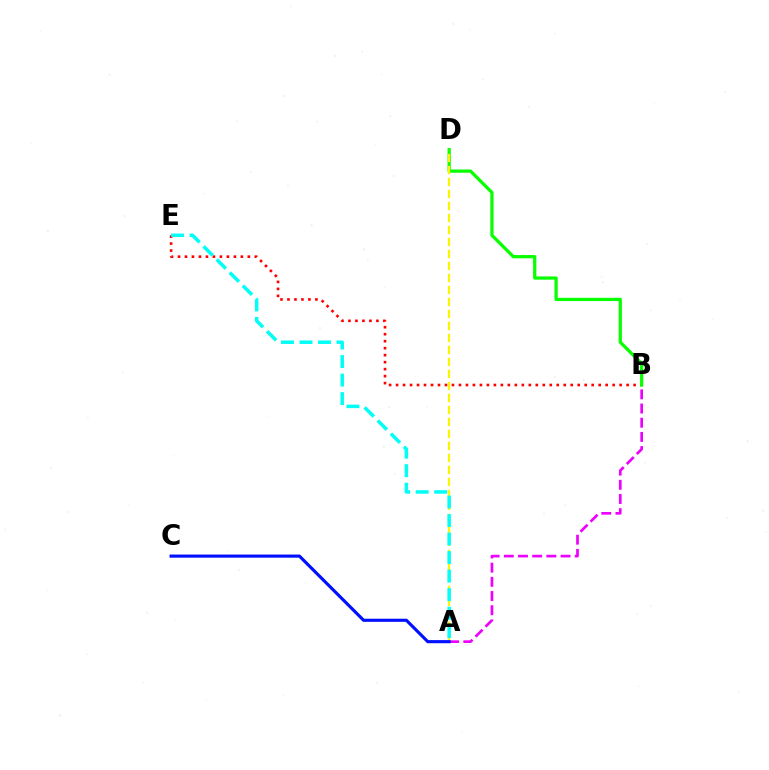{('B', 'E'): [{'color': '#ff0000', 'line_style': 'dotted', 'thickness': 1.9}], ('A', 'B'): [{'color': '#ee00ff', 'line_style': 'dashed', 'thickness': 1.93}], ('B', 'D'): [{'color': '#08ff00', 'line_style': 'solid', 'thickness': 2.34}], ('A', 'D'): [{'color': '#fcf500', 'line_style': 'dashed', 'thickness': 1.63}], ('A', 'E'): [{'color': '#00fff6', 'line_style': 'dashed', 'thickness': 2.52}], ('A', 'C'): [{'color': '#0010ff', 'line_style': 'solid', 'thickness': 2.26}]}